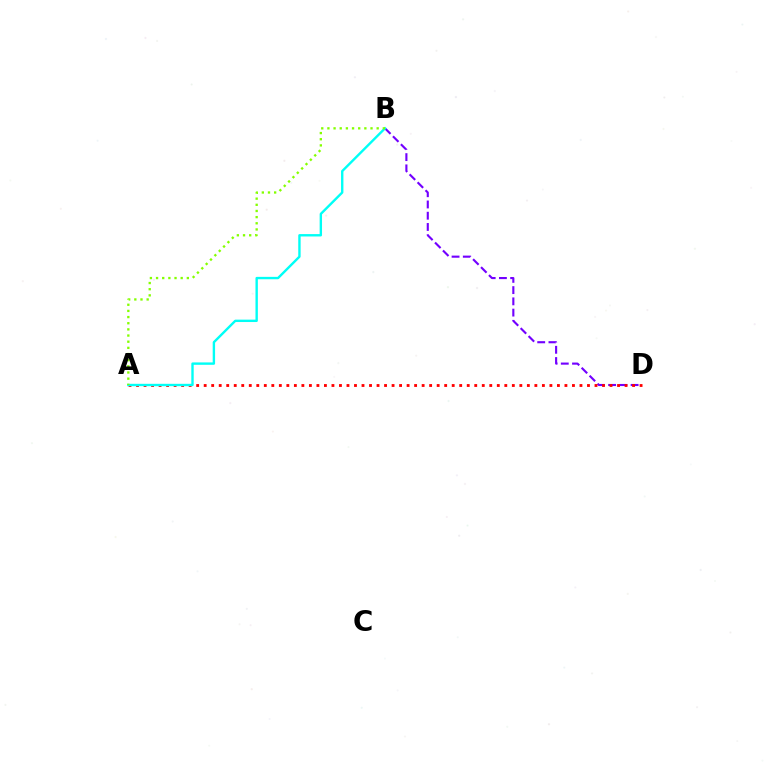{('B', 'D'): [{'color': '#7200ff', 'line_style': 'dashed', 'thickness': 1.53}], ('A', 'D'): [{'color': '#ff0000', 'line_style': 'dotted', 'thickness': 2.04}], ('A', 'B'): [{'color': '#00fff6', 'line_style': 'solid', 'thickness': 1.72}, {'color': '#84ff00', 'line_style': 'dotted', 'thickness': 1.67}]}